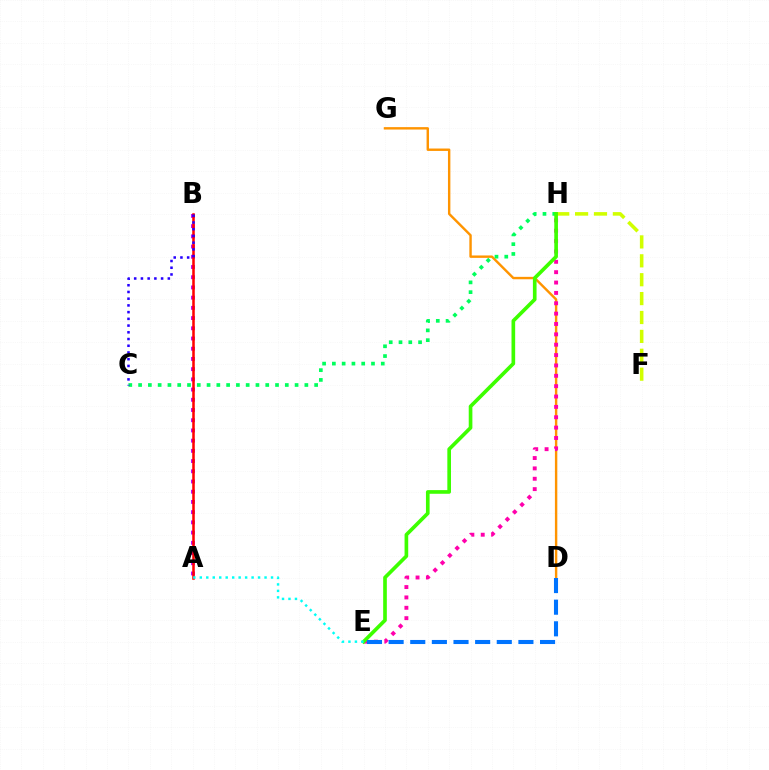{('A', 'B'): [{'color': '#b900ff', 'line_style': 'dotted', 'thickness': 2.78}, {'color': '#ff0000', 'line_style': 'solid', 'thickness': 1.83}], ('D', 'G'): [{'color': '#ff9400', 'line_style': 'solid', 'thickness': 1.74}], ('C', 'H'): [{'color': '#00ff5c', 'line_style': 'dotted', 'thickness': 2.66}], ('F', 'H'): [{'color': '#d1ff00', 'line_style': 'dashed', 'thickness': 2.57}], ('E', 'H'): [{'color': '#ff00ac', 'line_style': 'dotted', 'thickness': 2.82}, {'color': '#3dff00', 'line_style': 'solid', 'thickness': 2.63}], ('D', 'E'): [{'color': '#0074ff', 'line_style': 'dashed', 'thickness': 2.94}], ('A', 'E'): [{'color': '#00fff6', 'line_style': 'dotted', 'thickness': 1.76}], ('B', 'C'): [{'color': '#2500ff', 'line_style': 'dotted', 'thickness': 1.83}]}